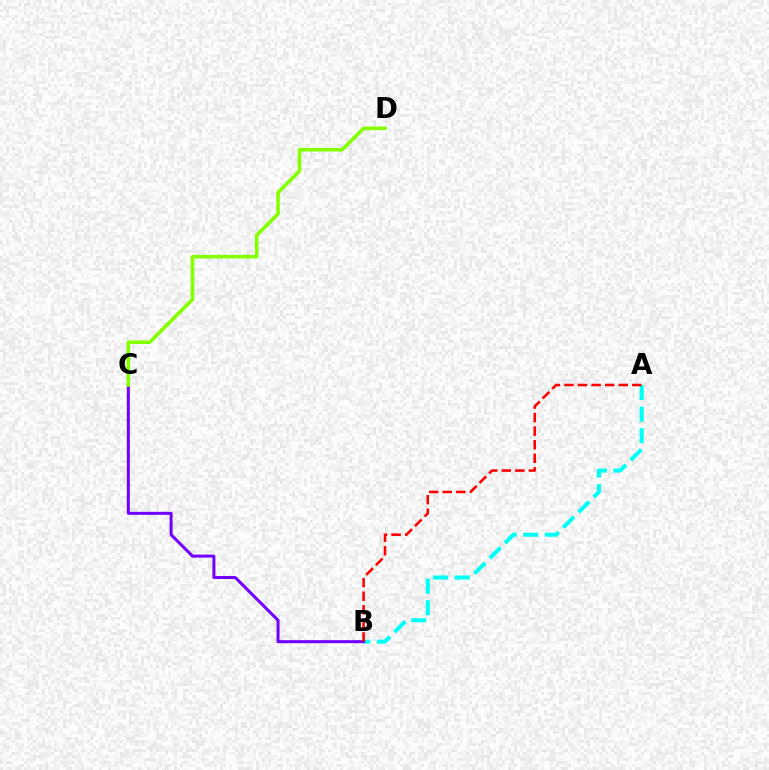{('A', 'B'): [{'color': '#00fff6', 'line_style': 'dashed', 'thickness': 2.93}, {'color': '#ff0000', 'line_style': 'dashed', 'thickness': 1.84}], ('B', 'C'): [{'color': '#7200ff', 'line_style': 'solid', 'thickness': 2.18}], ('C', 'D'): [{'color': '#84ff00', 'line_style': 'solid', 'thickness': 2.59}]}